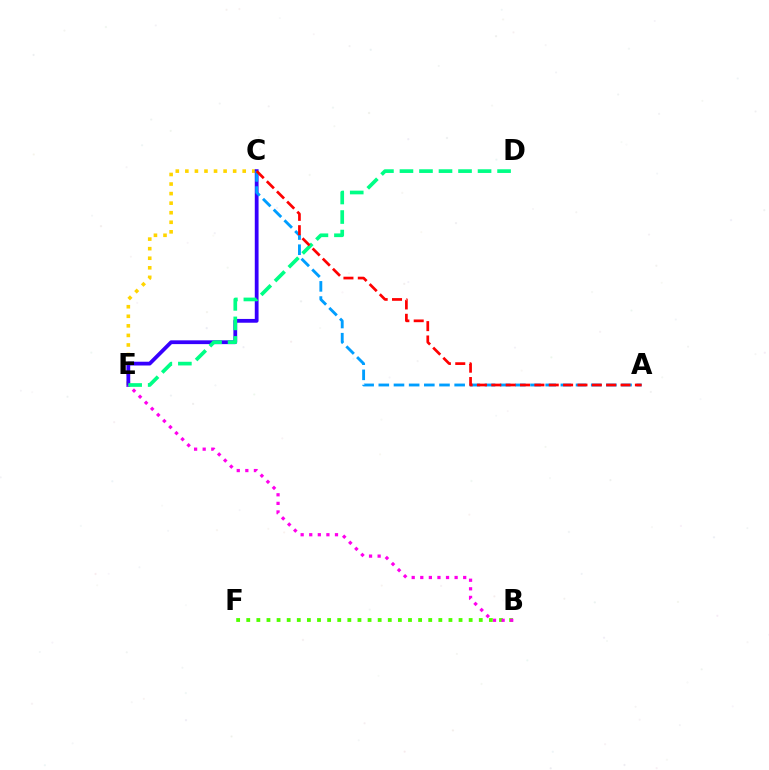{('C', 'E'): [{'color': '#ffd500', 'line_style': 'dotted', 'thickness': 2.6}, {'color': '#3700ff', 'line_style': 'solid', 'thickness': 2.72}], ('B', 'F'): [{'color': '#4fff00', 'line_style': 'dotted', 'thickness': 2.75}], ('B', 'E'): [{'color': '#ff00ed', 'line_style': 'dotted', 'thickness': 2.33}], ('A', 'C'): [{'color': '#009eff', 'line_style': 'dashed', 'thickness': 2.06}, {'color': '#ff0000', 'line_style': 'dashed', 'thickness': 1.95}], ('D', 'E'): [{'color': '#00ff86', 'line_style': 'dashed', 'thickness': 2.65}]}